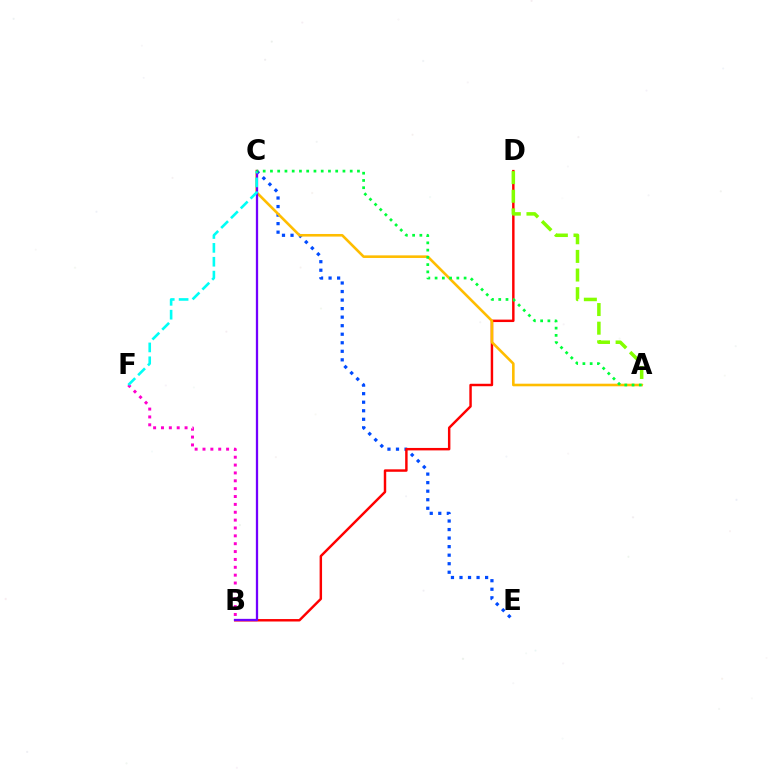{('C', 'E'): [{'color': '#004bff', 'line_style': 'dotted', 'thickness': 2.32}], ('B', 'F'): [{'color': '#ff00cf', 'line_style': 'dotted', 'thickness': 2.14}], ('B', 'D'): [{'color': '#ff0000', 'line_style': 'solid', 'thickness': 1.76}], ('A', 'C'): [{'color': '#ffbd00', 'line_style': 'solid', 'thickness': 1.87}, {'color': '#00ff39', 'line_style': 'dotted', 'thickness': 1.97}], ('A', 'D'): [{'color': '#84ff00', 'line_style': 'dashed', 'thickness': 2.53}], ('B', 'C'): [{'color': '#7200ff', 'line_style': 'solid', 'thickness': 1.65}], ('C', 'F'): [{'color': '#00fff6', 'line_style': 'dashed', 'thickness': 1.88}]}